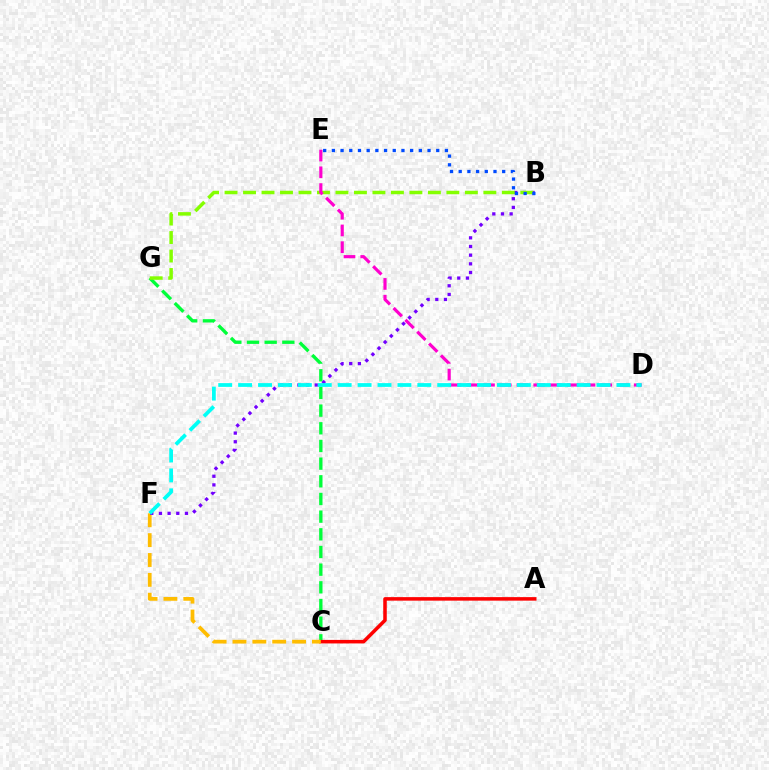{('C', 'G'): [{'color': '#00ff39', 'line_style': 'dashed', 'thickness': 2.4}], ('A', 'C'): [{'color': '#ff0000', 'line_style': 'solid', 'thickness': 2.54}], ('C', 'F'): [{'color': '#ffbd00', 'line_style': 'dashed', 'thickness': 2.7}], ('B', 'F'): [{'color': '#7200ff', 'line_style': 'dotted', 'thickness': 2.35}], ('B', 'G'): [{'color': '#84ff00', 'line_style': 'dashed', 'thickness': 2.51}], ('D', 'E'): [{'color': '#ff00cf', 'line_style': 'dashed', 'thickness': 2.28}], ('B', 'E'): [{'color': '#004bff', 'line_style': 'dotted', 'thickness': 2.36}], ('D', 'F'): [{'color': '#00fff6', 'line_style': 'dashed', 'thickness': 2.7}]}